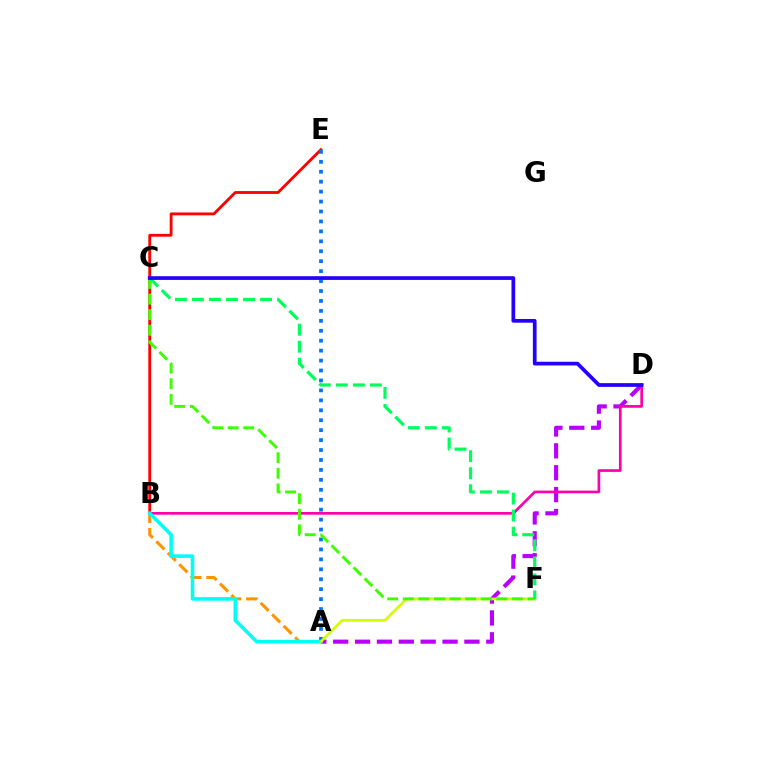{('B', 'E'): [{'color': '#ff0000', 'line_style': 'solid', 'thickness': 2.04}], ('A', 'D'): [{'color': '#b900ff', 'line_style': 'dashed', 'thickness': 2.97}], ('B', 'D'): [{'color': '#ff00ac', 'line_style': 'solid', 'thickness': 1.94}], ('A', 'E'): [{'color': '#0074ff', 'line_style': 'dotted', 'thickness': 2.7}], ('A', 'B'): [{'color': '#ff9400', 'line_style': 'dashed', 'thickness': 2.2}, {'color': '#00fff6', 'line_style': 'solid', 'thickness': 2.56}], ('A', 'F'): [{'color': '#d1ff00', 'line_style': 'solid', 'thickness': 1.92}], ('C', 'F'): [{'color': '#3dff00', 'line_style': 'dashed', 'thickness': 2.12}, {'color': '#00ff5c', 'line_style': 'dashed', 'thickness': 2.31}], ('C', 'D'): [{'color': '#2500ff', 'line_style': 'solid', 'thickness': 2.68}]}